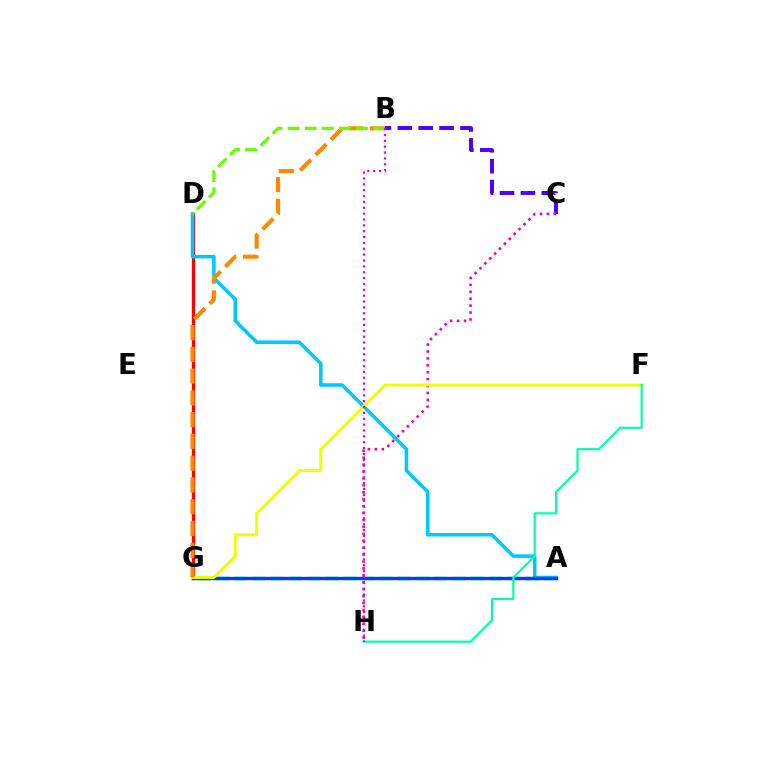{('D', 'G'): [{'color': '#ff0000', 'line_style': 'solid', 'thickness': 2.38}], ('B', 'C'): [{'color': '#4f00ff', 'line_style': 'dashed', 'thickness': 2.84}], ('A', 'G'): [{'color': '#00ff27', 'line_style': 'dashed', 'thickness': 2.47}, {'color': '#003fff', 'line_style': 'solid', 'thickness': 2.44}], ('A', 'D'): [{'color': '#00c7ff', 'line_style': 'solid', 'thickness': 2.54}], ('C', 'H'): [{'color': '#ff00a0', 'line_style': 'dotted', 'thickness': 1.88}], ('F', 'G'): [{'color': '#eeff00', 'line_style': 'solid', 'thickness': 2.1}], ('B', 'G'): [{'color': '#ff8800', 'line_style': 'dashed', 'thickness': 2.96}], ('B', 'D'): [{'color': '#66ff00', 'line_style': 'dashed', 'thickness': 2.32}], ('F', 'H'): [{'color': '#00ffaf', 'line_style': 'solid', 'thickness': 1.57}], ('B', 'H'): [{'color': '#d600ff', 'line_style': 'dotted', 'thickness': 1.59}]}